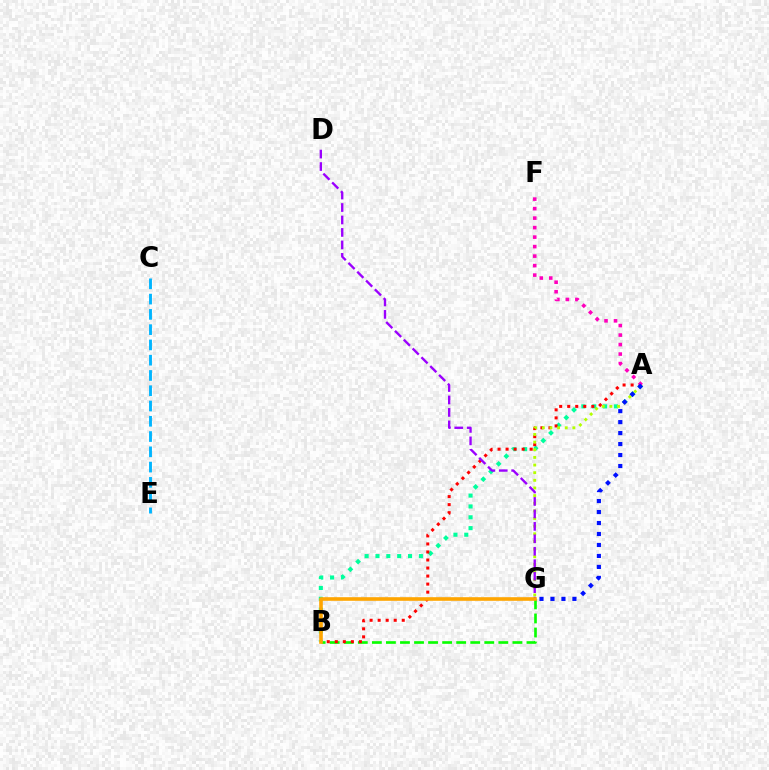{('B', 'G'): [{'color': '#08ff00', 'line_style': 'dashed', 'thickness': 1.91}, {'color': '#ffa500', 'line_style': 'solid', 'thickness': 2.6}], ('A', 'B'): [{'color': '#00ff9d', 'line_style': 'dotted', 'thickness': 2.95}, {'color': '#ff0000', 'line_style': 'dotted', 'thickness': 2.18}], ('A', 'G'): [{'color': '#b3ff00', 'line_style': 'dotted', 'thickness': 2.08}, {'color': '#0010ff', 'line_style': 'dotted', 'thickness': 2.98}], ('D', 'G'): [{'color': '#9b00ff', 'line_style': 'dashed', 'thickness': 1.69}], ('A', 'F'): [{'color': '#ff00bd', 'line_style': 'dotted', 'thickness': 2.58}], ('C', 'E'): [{'color': '#00b5ff', 'line_style': 'dashed', 'thickness': 2.07}]}